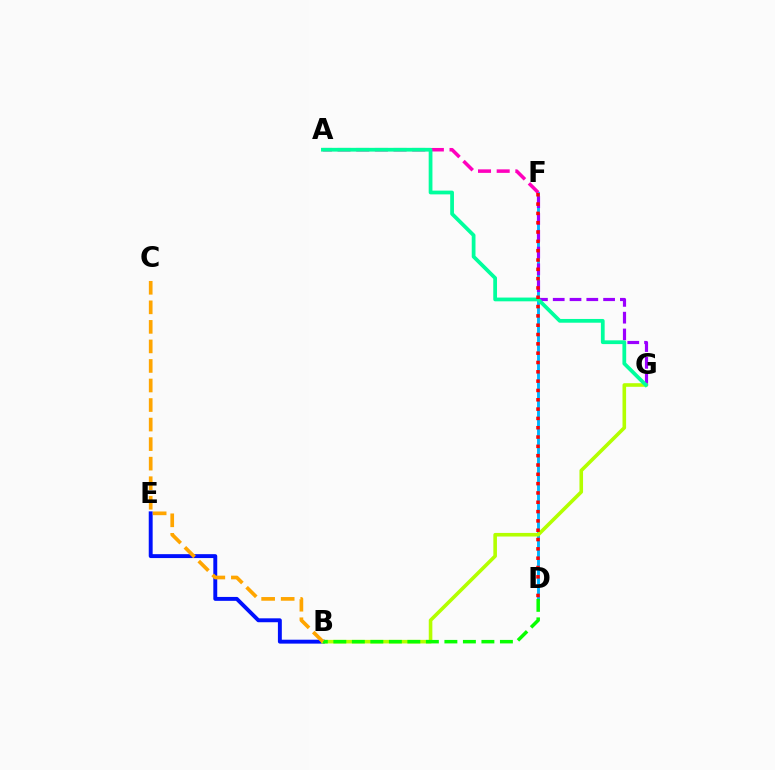{('B', 'E'): [{'color': '#0010ff', 'line_style': 'solid', 'thickness': 2.82}], ('D', 'F'): [{'color': '#00b5ff', 'line_style': 'solid', 'thickness': 2.09}, {'color': '#ff0000', 'line_style': 'dotted', 'thickness': 2.53}], ('A', 'F'): [{'color': '#ff00bd', 'line_style': 'dashed', 'thickness': 2.53}], ('F', 'G'): [{'color': '#9b00ff', 'line_style': 'dashed', 'thickness': 2.28}], ('B', 'G'): [{'color': '#b3ff00', 'line_style': 'solid', 'thickness': 2.59}], ('B', 'D'): [{'color': '#08ff00', 'line_style': 'dashed', 'thickness': 2.51}], ('A', 'G'): [{'color': '#00ff9d', 'line_style': 'solid', 'thickness': 2.7}], ('B', 'C'): [{'color': '#ffa500', 'line_style': 'dashed', 'thickness': 2.65}]}